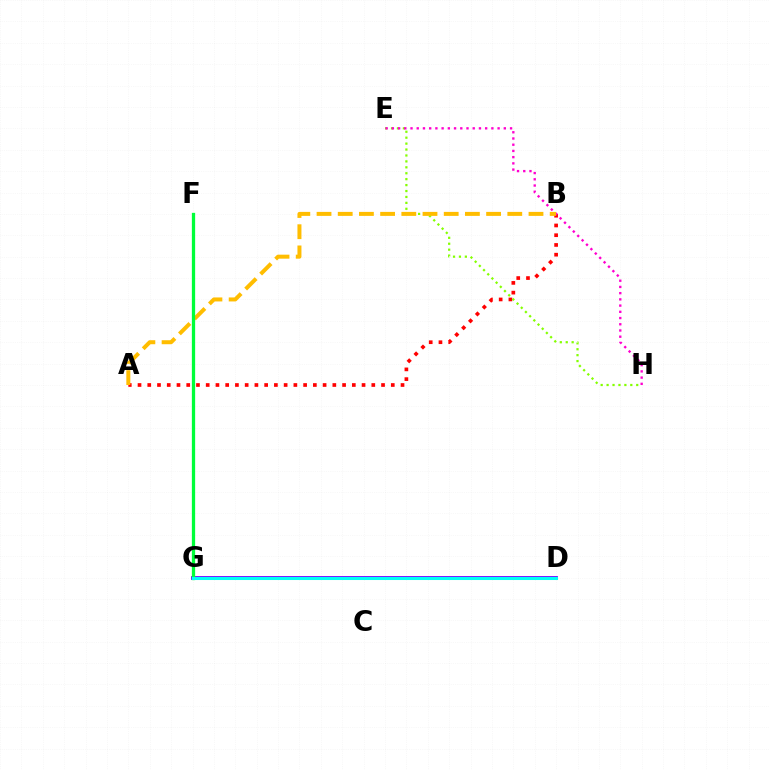{('F', 'G'): [{'color': '#004bff', 'line_style': 'solid', 'thickness': 1.98}, {'color': '#00ff39', 'line_style': 'solid', 'thickness': 2.36}], ('A', 'B'): [{'color': '#ff0000', 'line_style': 'dotted', 'thickness': 2.65}, {'color': '#ffbd00', 'line_style': 'dashed', 'thickness': 2.88}], ('E', 'H'): [{'color': '#84ff00', 'line_style': 'dotted', 'thickness': 1.61}, {'color': '#ff00cf', 'line_style': 'dotted', 'thickness': 1.69}], ('D', 'G'): [{'color': '#7200ff', 'line_style': 'solid', 'thickness': 2.74}, {'color': '#00fff6', 'line_style': 'solid', 'thickness': 2.2}]}